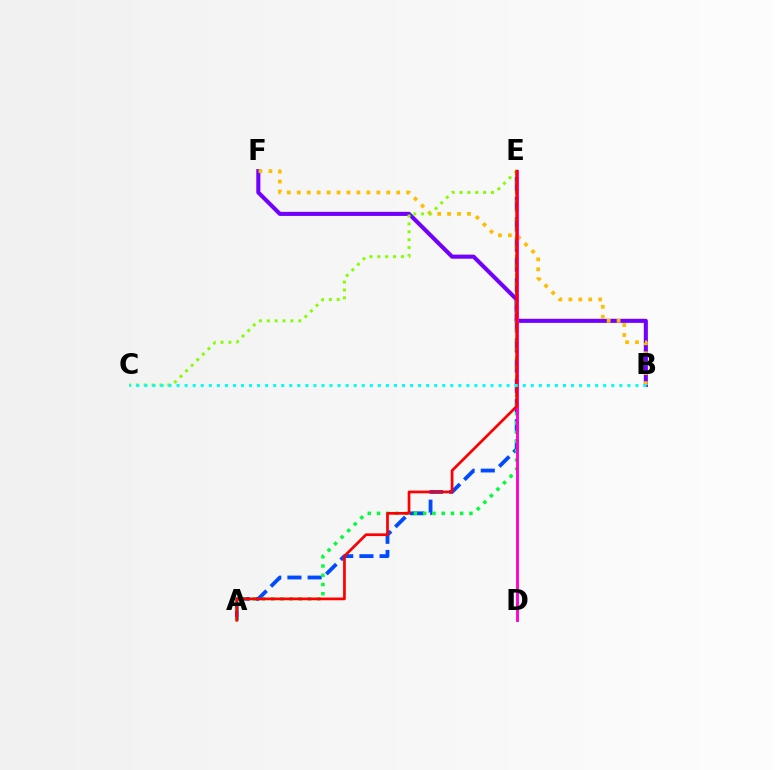{('A', 'E'): [{'color': '#004bff', 'line_style': 'dashed', 'thickness': 2.74}, {'color': '#00ff39', 'line_style': 'dotted', 'thickness': 2.51}, {'color': '#ff0000', 'line_style': 'solid', 'thickness': 1.95}], ('B', 'F'): [{'color': '#7200ff', 'line_style': 'solid', 'thickness': 2.93}, {'color': '#ffbd00', 'line_style': 'dotted', 'thickness': 2.7}], ('D', 'E'): [{'color': '#ff00cf', 'line_style': 'solid', 'thickness': 2.07}], ('C', 'E'): [{'color': '#84ff00', 'line_style': 'dotted', 'thickness': 2.14}], ('B', 'C'): [{'color': '#00fff6', 'line_style': 'dotted', 'thickness': 2.19}]}